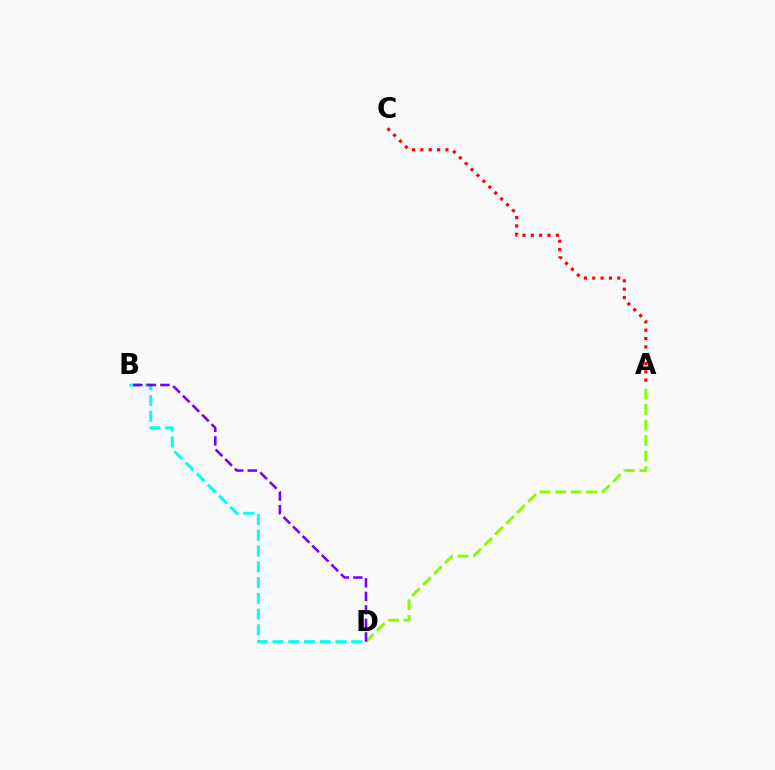{('A', 'D'): [{'color': '#84ff00', 'line_style': 'dashed', 'thickness': 2.11}], ('A', 'C'): [{'color': '#ff0000', 'line_style': 'dotted', 'thickness': 2.26}], ('B', 'D'): [{'color': '#00fff6', 'line_style': 'dashed', 'thickness': 2.14}, {'color': '#7200ff', 'line_style': 'dashed', 'thickness': 1.84}]}